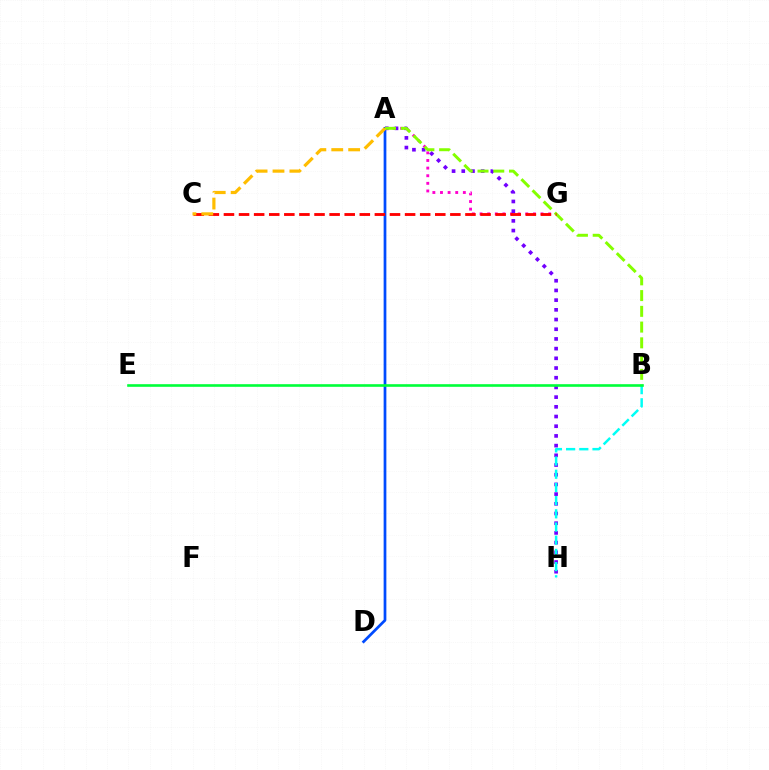{('A', 'D'): [{'color': '#004bff', 'line_style': 'solid', 'thickness': 1.96}], ('A', 'G'): [{'color': '#ff00cf', 'line_style': 'dotted', 'thickness': 2.07}], ('A', 'H'): [{'color': '#7200ff', 'line_style': 'dotted', 'thickness': 2.64}], ('B', 'H'): [{'color': '#00fff6', 'line_style': 'dashed', 'thickness': 1.79}], ('A', 'B'): [{'color': '#84ff00', 'line_style': 'dashed', 'thickness': 2.14}], ('B', 'E'): [{'color': '#00ff39', 'line_style': 'solid', 'thickness': 1.89}], ('C', 'G'): [{'color': '#ff0000', 'line_style': 'dashed', 'thickness': 2.05}], ('A', 'C'): [{'color': '#ffbd00', 'line_style': 'dashed', 'thickness': 2.3}]}